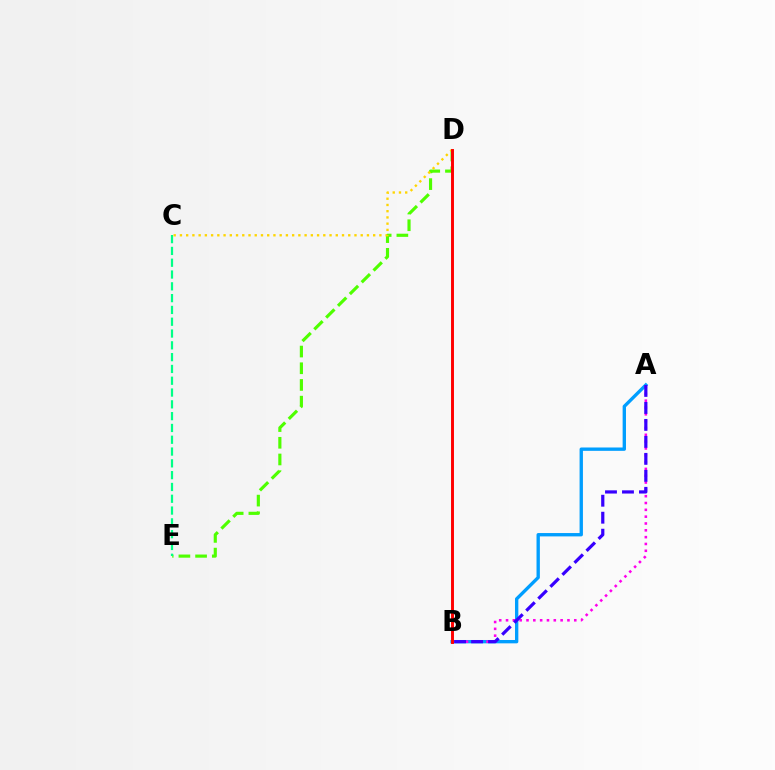{('D', 'E'): [{'color': '#4fff00', 'line_style': 'dashed', 'thickness': 2.27}], ('A', 'B'): [{'color': '#009eff', 'line_style': 'solid', 'thickness': 2.41}, {'color': '#ff00ed', 'line_style': 'dotted', 'thickness': 1.85}, {'color': '#3700ff', 'line_style': 'dashed', 'thickness': 2.31}], ('C', 'D'): [{'color': '#ffd500', 'line_style': 'dotted', 'thickness': 1.69}], ('B', 'D'): [{'color': '#ff0000', 'line_style': 'solid', 'thickness': 2.11}], ('C', 'E'): [{'color': '#00ff86', 'line_style': 'dashed', 'thickness': 1.6}]}